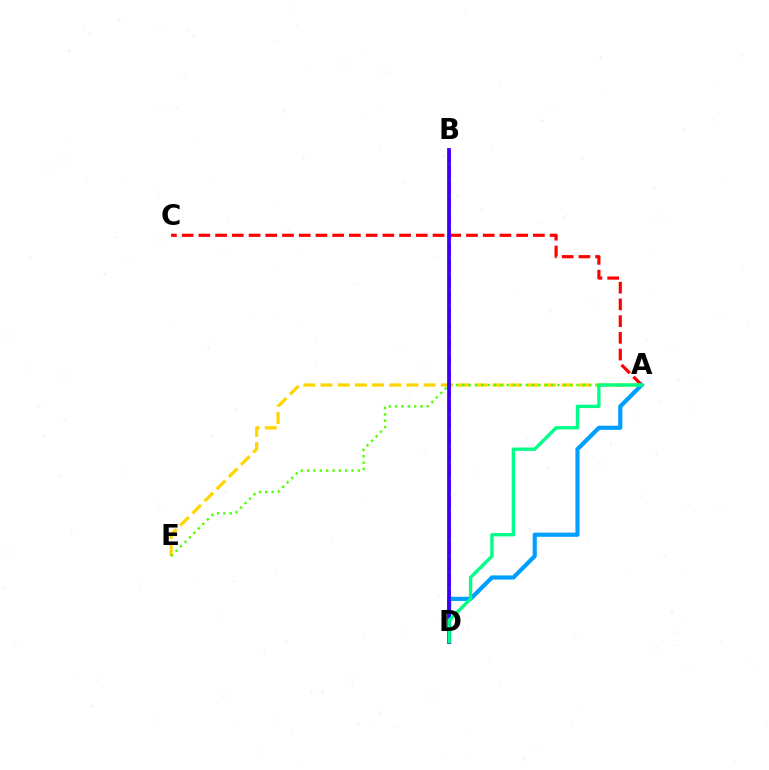{('A', 'C'): [{'color': '#ff0000', 'line_style': 'dashed', 'thickness': 2.27}], ('B', 'D'): [{'color': '#ff00ed', 'line_style': 'dashed', 'thickness': 2.13}, {'color': '#3700ff', 'line_style': 'solid', 'thickness': 2.69}], ('A', 'E'): [{'color': '#ffd500', 'line_style': 'dashed', 'thickness': 2.34}, {'color': '#4fff00', 'line_style': 'dotted', 'thickness': 1.72}], ('A', 'D'): [{'color': '#009eff', 'line_style': 'solid', 'thickness': 3.0}, {'color': '#00ff86', 'line_style': 'solid', 'thickness': 2.42}]}